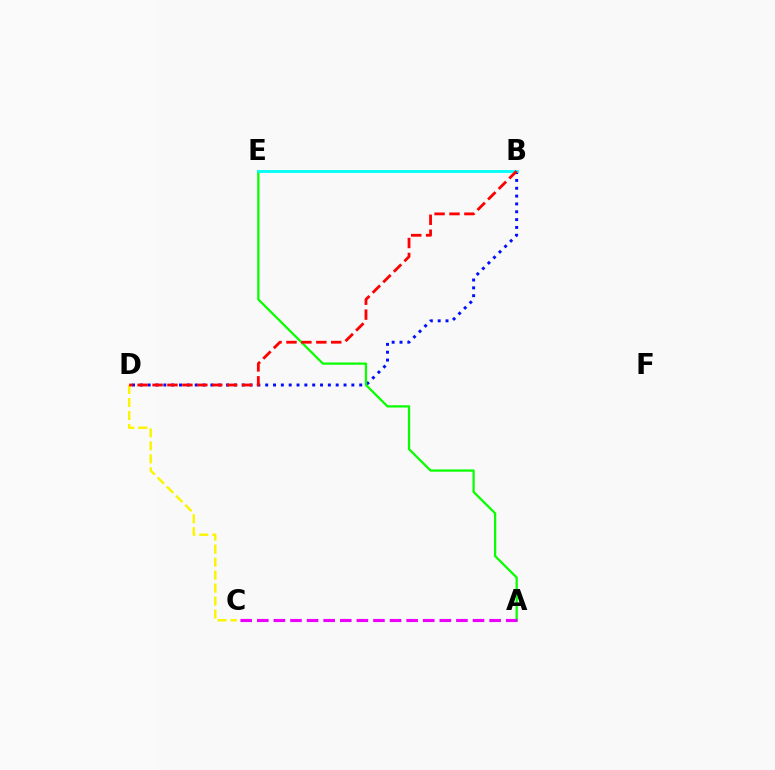{('B', 'D'): [{'color': '#0010ff', 'line_style': 'dotted', 'thickness': 2.13}, {'color': '#ff0000', 'line_style': 'dashed', 'thickness': 2.03}], ('C', 'D'): [{'color': '#fcf500', 'line_style': 'dashed', 'thickness': 1.76}], ('A', 'E'): [{'color': '#08ff00', 'line_style': 'solid', 'thickness': 1.62}], ('B', 'E'): [{'color': '#00fff6', 'line_style': 'solid', 'thickness': 2.03}], ('A', 'C'): [{'color': '#ee00ff', 'line_style': 'dashed', 'thickness': 2.25}]}